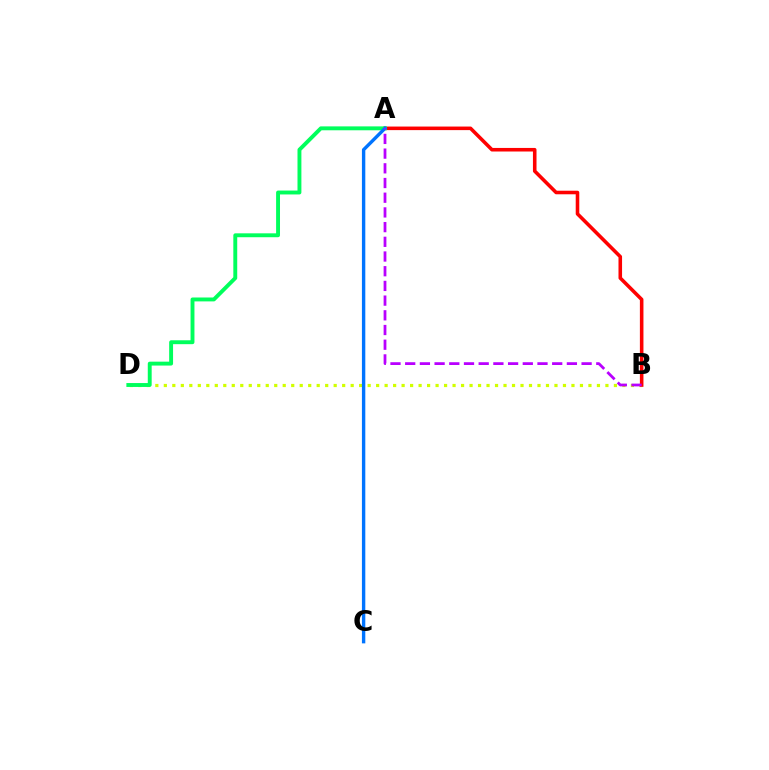{('B', 'D'): [{'color': '#d1ff00', 'line_style': 'dotted', 'thickness': 2.31}], ('A', 'B'): [{'color': '#ff0000', 'line_style': 'solid', 'thickness': 2.57}, {'color': '#b900ff', 'line_style': 'dashed', 'thickness': 2.0}], ('A', 'D'): [{'color': '#00ff5c', 'line_style': 'solid', 'thickness': 2.81}], ('A', 'C'): [{'color': '#0074ff', 'line_style': 'solid', 'thickness': 2.44}]}